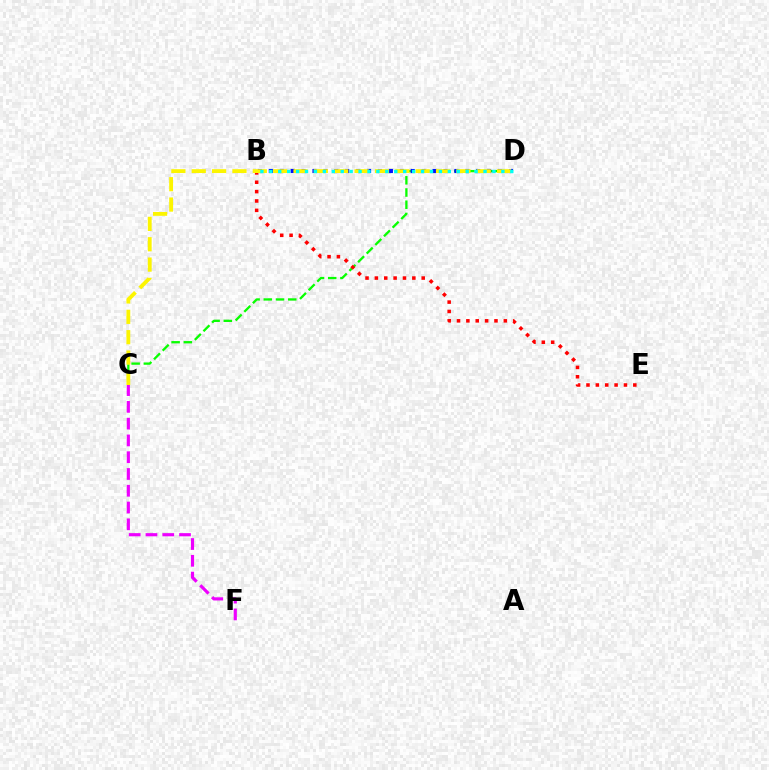{('C', 'D'): [{'color': '#08ff00', 'line_style': 'dashed', 'thickness': 1.66}, {'color': '#fcf500', 'line_style': 'dashed', 'thickness': 2.77}], ('B', 'E'): [{'color': '#ff0000', 'line_style': 'dotted', 'thickness': 2.54}], ('B', 'D'): [{'color': '#0010ff', 'line_style': 'dotted', 'thickness': 2.97}, {'color': '#00fff6', 'line_style': 'dotted', 'thickness': 2.43}], ('C', 'F'): [{'color': '#ee00ff', 'line_style': 'dashed', 'thickness': 2.28}]}